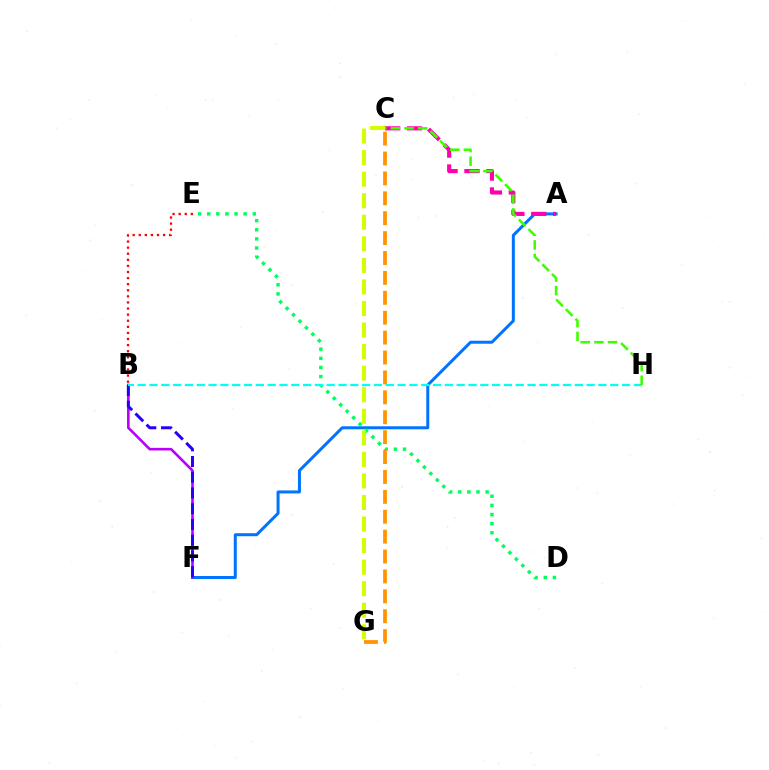{('A', 'F'): [{'color': '#0074ff', 'line_style': 'solid', 'thickness': 2.16}], ('D', 'E'): [{'color': '#00ff5c', 'line_style': 'dotted', 'thickness': 2.48}], ('B', 'F'): [{'color': '#b900ff', 'line_style': 'solid', 'thickness': 1.89}, {'color': '#2500ff', 'line_style': 'dashed', 'thickness': 2.14}], ('A', 'C'): [{'color': '#ff00ac', 'line_style': 'dashed', 'thickness': 2.98}], ('C', 'G'): [{'color': '#ff9400', 'line_style': 'dashed', 'thickness': 2.7}, {'color': '#d1ff00', 'line_style': 'dashed', 'thickness': 2.93}], ('B', 'H'): [{'color': '#00fff6', 'line_style': 'dashed', 'thickness': 1.6}], ('C', 'H'): [{'color': '#3dff00', 'line_style': 'dashed', 'thickness': 1.85}], ('B', 'E'): [{'color': '#ff0000', 'line_style': 'dotted', 'thickness': 1.66}]}